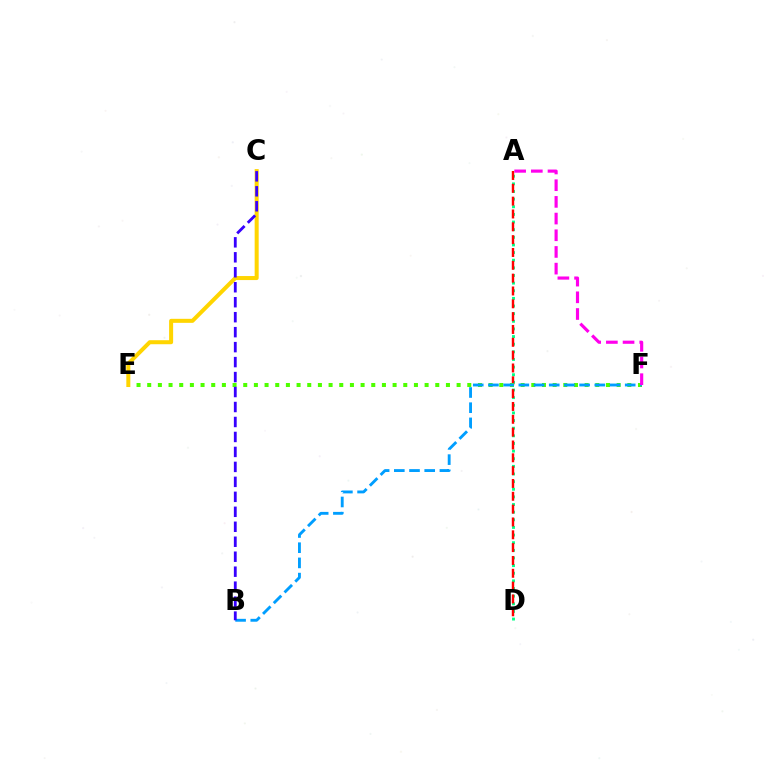{('A', 'D'): [{'color': '#00ff86', 'line_style': 'dotted', 'thickness': 2.07}, {'color': '#ff0000', 'line_style': 'dashed', 'thickness': 1.74}], ('E', 'F'): [{'color': '#4fff00', 'line_style': 'dotted', 'thickness': 2.9}], ('B', 'F'): [{'color': '#009eff', 'line_style': 'dashed', 'thickness': 2.06}], ('A', 'F'): [{'color': '#ff00ed', 'line_style': 'dashed', 'thickness': 2.27}], ('C', 'E'): [{'color': '#ffd500', 'line_style': 'solid', 'thickness': 2.89}], ('B', 'C'): [{'color': '#3700ff', 'line_style': 'dashed', 'thickness': 2.03}]}